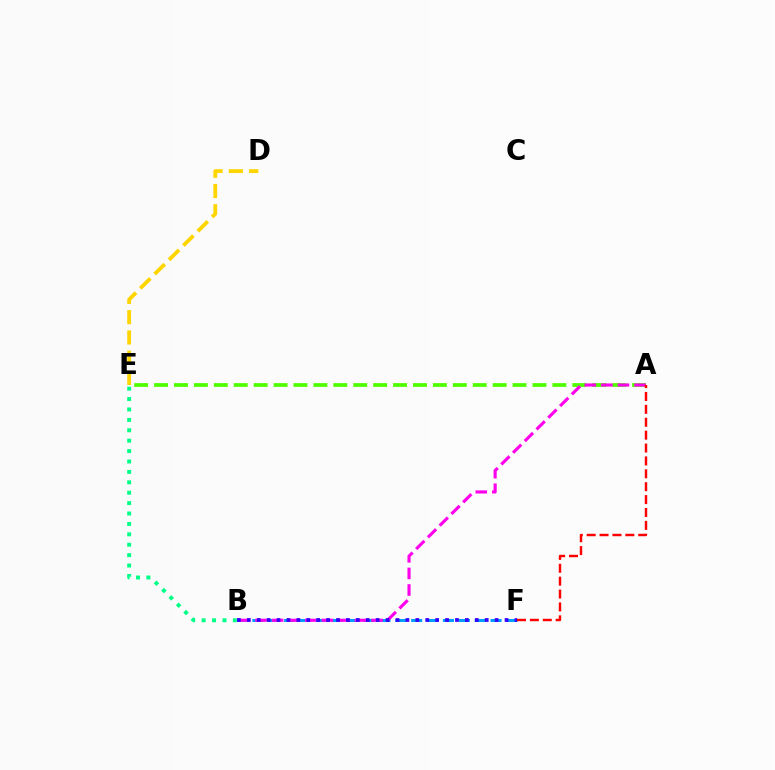{('B', 'F'): [{'color': '#009eff', 'line_style': 'dashed', 'thickness': 2.16}, {'color': '#3700ff', 'line_style': 'dotted', 'thickness': 2.69}], ('B', 'E'): [{'color': '#00ff86', 'line_style': 'dotted', 'thickness': 2.83}], ('A', 'E'): [{'color': '#4fff00', 'line_style': 'dashed', 'thickness': 2.71}], ('A', 'B'): [{'color': '#ff00ed', 'line_style': 'dashed', 'thickness': 2.25}], ('A', 'F'): [{'color': '#ff0000', 'line_style': 'dashed', 'thickness': 1.75}], ('D', 'E'): [{'color': '#ffd500', 'line_style': 'dashed', 'thickness': 2.75}]}